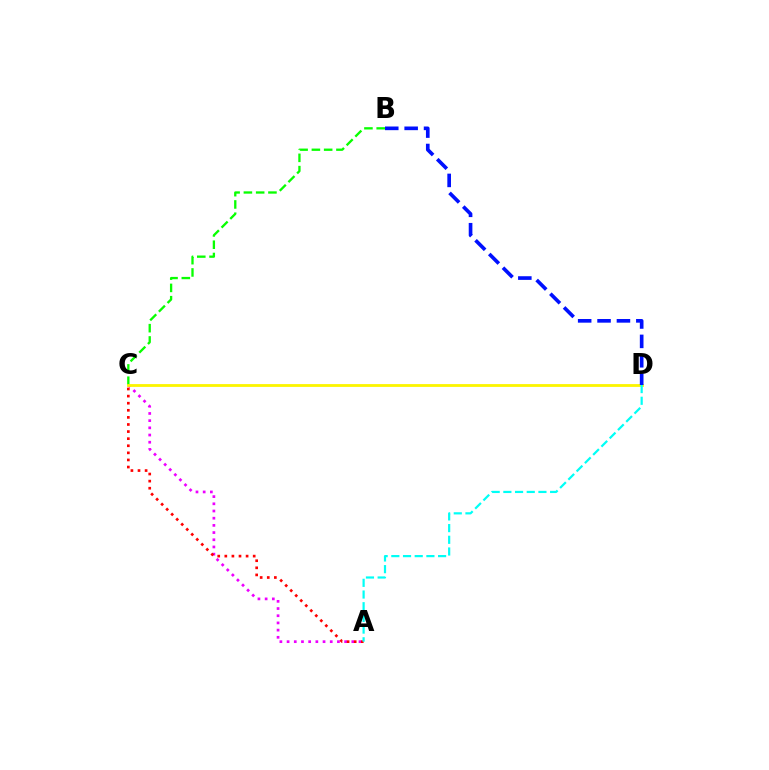{('B', 'C'): [{'color': '#08ff00', 'line_style': 'dashed', 'thickness': 1.67}], ('A', 'C'): [{'color': '#ee00ff', 'line_style': 'dotted', 'thickness': 1.95}, {'color': '#ff0000', 'line_style': 'dotted', 'thickness': 1.93}], ('C', 'D'): [{'color': '#fcf500', 'line_style': 'solid', 'thickness': 2.02}], ('A', 'D'): [{'color': '#00fff6', 'line_style': 'dashed', 'thickness': 1.59}], ('B', 'D'): [{'color': '#0010ff', 'line_style': 'dashed', 'thickness': 2.63}]}